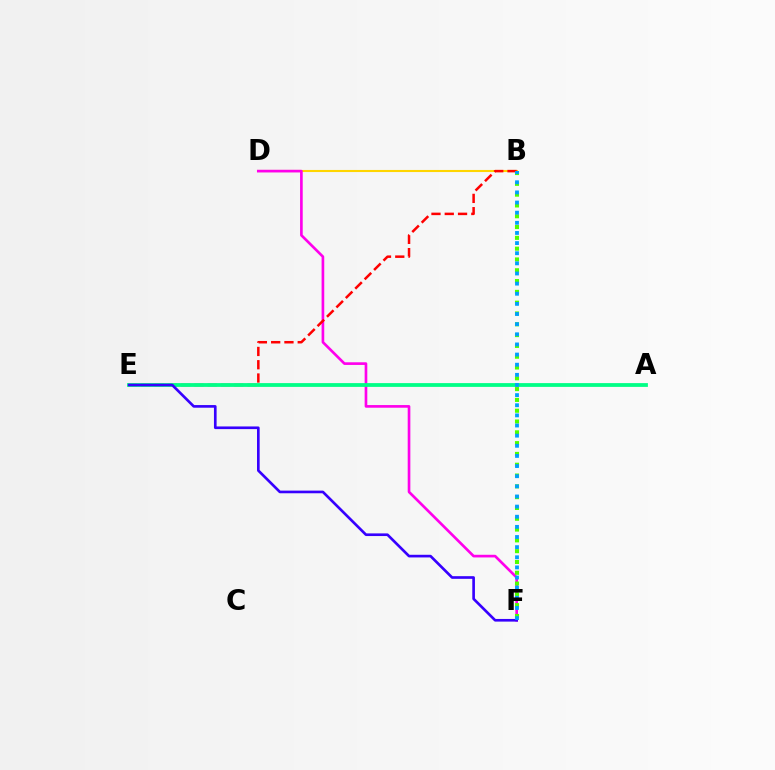{('B', 'D'): [{'color': '#ffd500', 'line_style': 'solid', 'thickness': 1.51}], ('D', 'F'): [{'color': '#ff00ed', 'line_style': 'solid', 'thickness': 1.91}], ('B', 'E'): [{'color': '#ff0000', 'line_style': 'dashed', 'thickness': 1.8}], ('A', 'E'): [{'color': '#00ff86', 'line_style': 'solid', 'thickness': 2.72}], ('E', 'F'): [{'color': '#3700ff', 'line_style': 'solid', 'thickness': 1.91}], ('B', 'F'): [{'color': '#4fff00', 'line_style': 'dotted', 'thickness': 2.94}, {'color': '#009eff', 'line_style': 'dotted', 'thickness': 2.75}]}